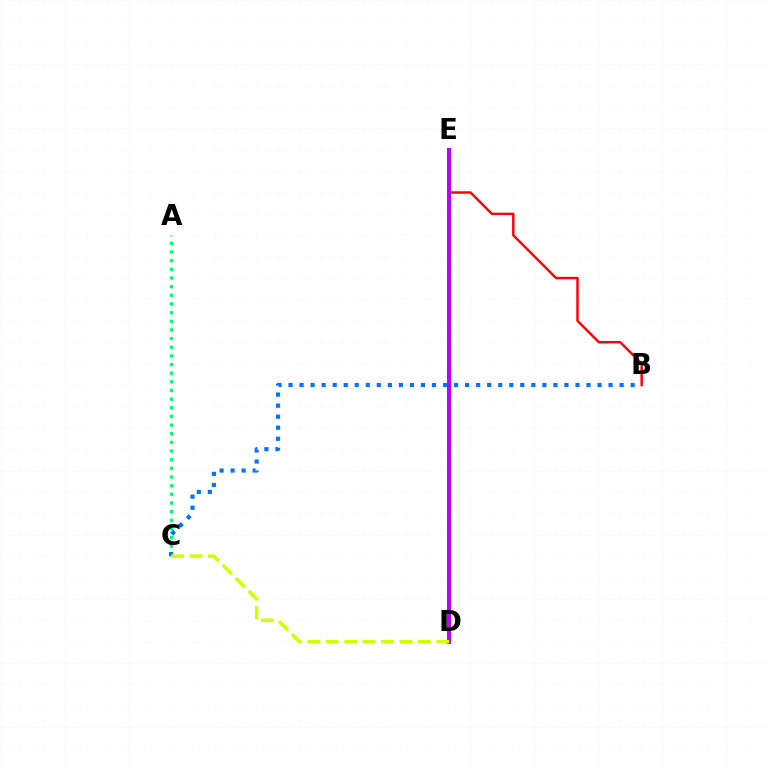{('B', 'E'): [{'color': '#ff0000', 'line_style': 'solid', 'thickness': 1.76}], ('D', 'E'): [{'color': '#b900ff', 'line_style': 'solid', 'thickness': 2.93}], ('A', 'C'): [{'color': '#00ff5c', 'line_style': 'dotted', 'thickness': 2.35}], ('B', 'C'): [{'color': '#0074ff', 'line_style': 'dotted', 'thickness': 3.0}], ('C', 'D'): [{'color': '#d1ff00', 'line_style': 'dashed', 'thickness': 2.5}]}